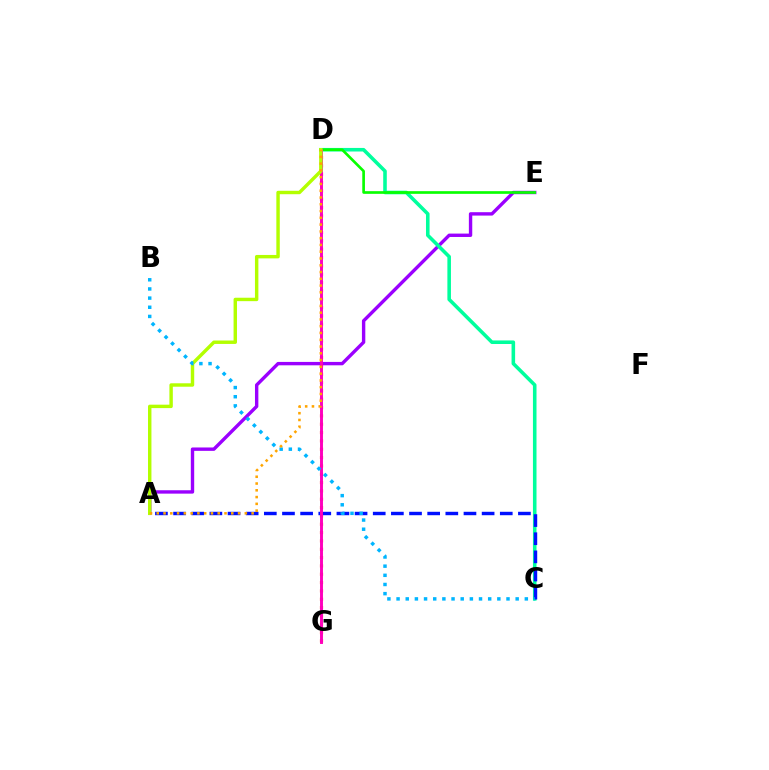{('A', 'E'): [{'color': '#9b00ff', 'line_style': 'solid', 'thickness': 2.44}], ('D', 'G'): [{'color': '#ff0000', 'line_style': 'dotted', 'thickness': 2.26}, {'color': '#ff00bd', 'line_style': 'solid', 'thickness': 2.1}], ('C', 'D'): [{'color': '#00ff9d', 'line_style': 'solid', 'thickness': 2.57}], ('A', 'C'): [{'color': '#0010ff', 'line_style': 'dashed', 'thickness': 2.47}], ('D', 'E'): [{'color': '#08ff00', 'line_style': 'solid', 'thickness': 1.92}], ('A', 'D'): [{'color': '#b3ff00', 'line_style': 'solid', 'thickness': 2.47}, {'color': '#ffa500', 'line_style': 'dotted', 'thickness': 1.84}], ('B', 'C'): [{'color': '#00b5ff', 'line_style': 'dotted', 'thickness': 2.49}]}